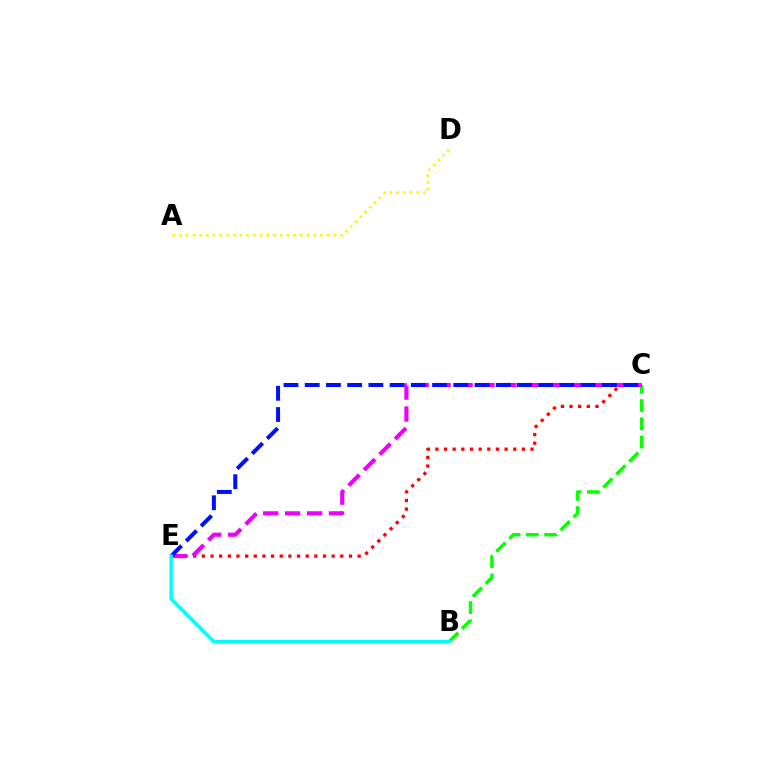{('B', 'C'): [{'color': '#08ff00', 'line_style': 'dashed', 'thickness': 2.48}], ('A', 'D'): [{'color': '#fcf500', 'line_style': 'dotted', 'thickness': 1.82}], ('C', 'E'): [{'color': '#ff0000', 'line_style': 'dotted', 'thickness': 2.35}, {'color': '#ee00ff', 'line_style': 'dashed', 'thickness': 2.98}, {'color': '#0010ff', 'line_style': 'dashed', 'thickness': 2.88}], ('B', 'E'): [{'color': '#00fff6', 'line_style': 'solid', 'thickness': 2.49}]}